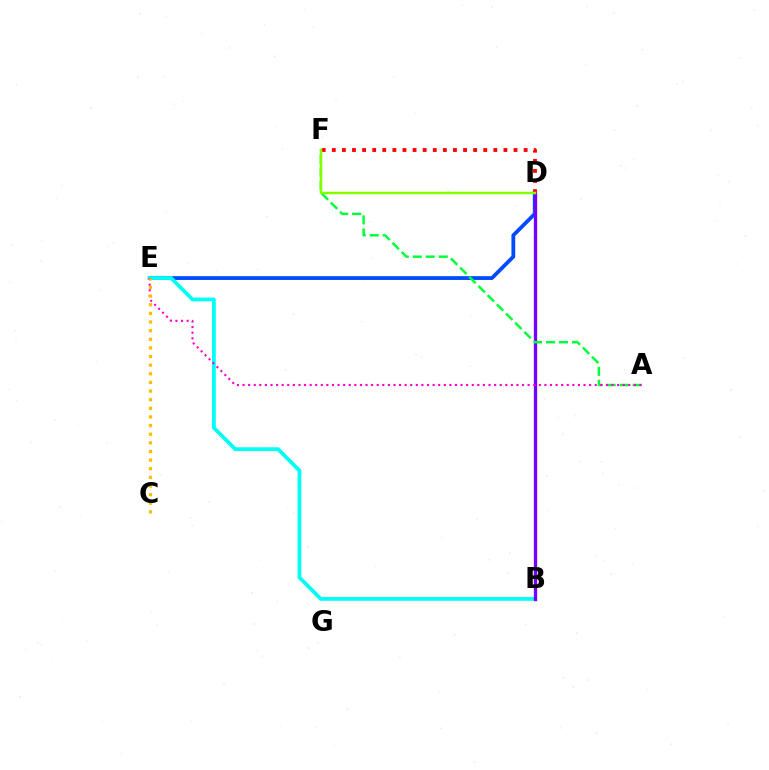{('D', 'E'): [{'color': '#004bff', 'line_style': 'solid', 'thickness': 2.73}], ('B', 'E'): [{'color': '#00fff6', 'line_style': 'solid', 'thickness': 2.72}], ('B', 'D'): [{'color': '#7200ff', 'line_style': 'solid', 'thickness': 2.39}], ('A', 'F'): [{'color': '#00ff39', 'line_style': 'dashed', 'thickness': 1.76}], ('A', 'E'): [{'color': '#ff00cf', 'line_style': 'dotted', 'thickness': 1.52}], ('D', 'F'): [{'color': '#ff0000', 'line_style': 'dotted', 'thickness': 2.74}, {'color': '#84ff00', 'line_style': 'solid', 'thickness': 1.77}], ('C', 'E'): [{'color': '#ffbd00', 'line_style': 'dotted', 'thickness': 2.34}]}